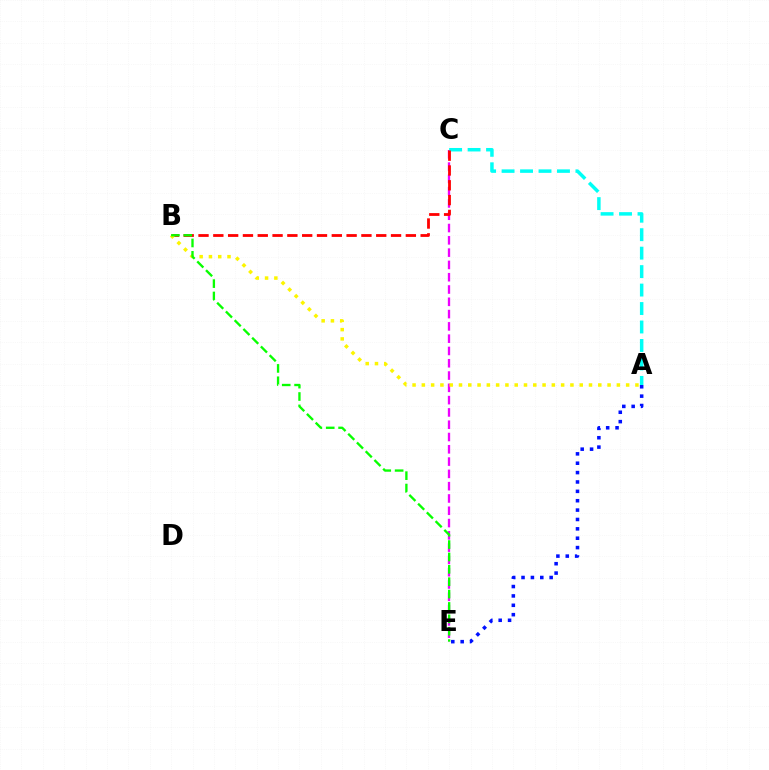{('C', 'E'): [{'color': '#ee00ff', 'line_style': 'dashed', 'thickness': 1.67}], ('A', 'C'): [{'color': '#00fff6', 'line_style': 'dashed', 'thickness': 2.51}], ('A', 'E'): [{'color': '#0010ff', 'line_style': 'dotted', 'thickness': 2.55}], ('B', 'C'): [{'color': '#ff0000', 'line_style': 'dashed', 'thickness': 2.01}], ('A', 'B'): [{'color': '#fcf500', 'line_style': 'dotted', 'thickness': 2.52}], ('B', 'E'): [{'color': '#08ff00', 'line_style': 'dashed', 'thickness': 1.68}]}